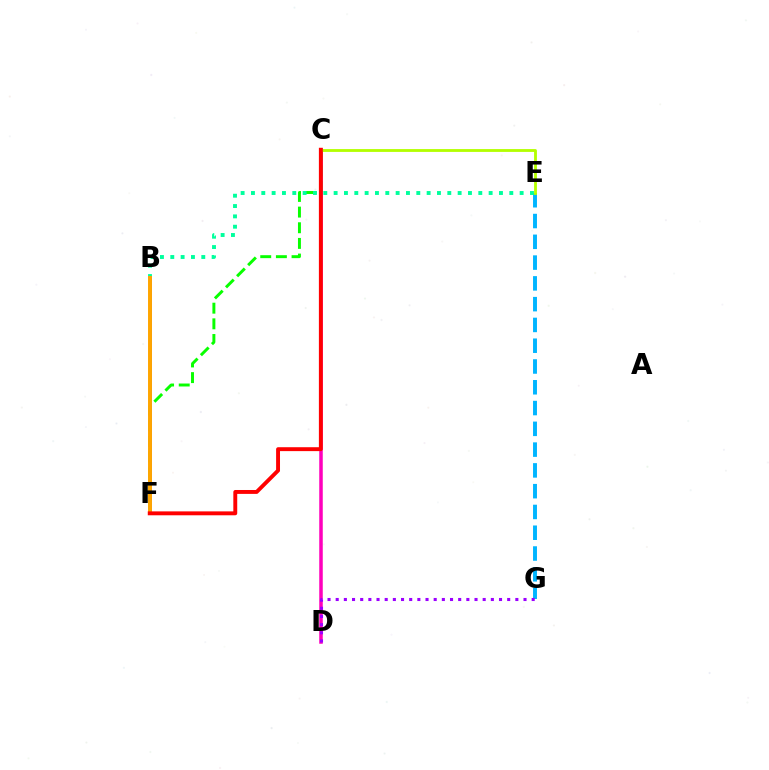{('E', 'G'): [{'color': '#00b5ff', 'line_style': 'dashed', 'thickness': 2.82}], ('C', 'D'): [{'color': '#ff00bd', 'line_style': 'solid', 'thickness': 2.54}], ('C', 'E'): [{'color': '#b3ff00', 'line_style': 'solid', 'thickness': 2.04}], ('C', 'F'): [{'color': '#08ff00', 'line_style': 'dashed', 'thickness': 2.13}, {'color': '#ff0000', 'line_style': 'solid', 'thickness': 2.81}], ('B', 'F'): [{'color': '#0010ff', 'line_style': 'solid', 'thickness': 1.84}, {'color': '#ffa500', 'line_style': 'solid', 'thickness': 2.84}], ('B', 'E'): [{'color': '#00ff9d', 'line_style': 'dotted', 'thickness': 2.81}], ('D', 'G'): [{'color': '#9b00ff', 'line_style': 'dotted', 'thickness': 2.22}]}